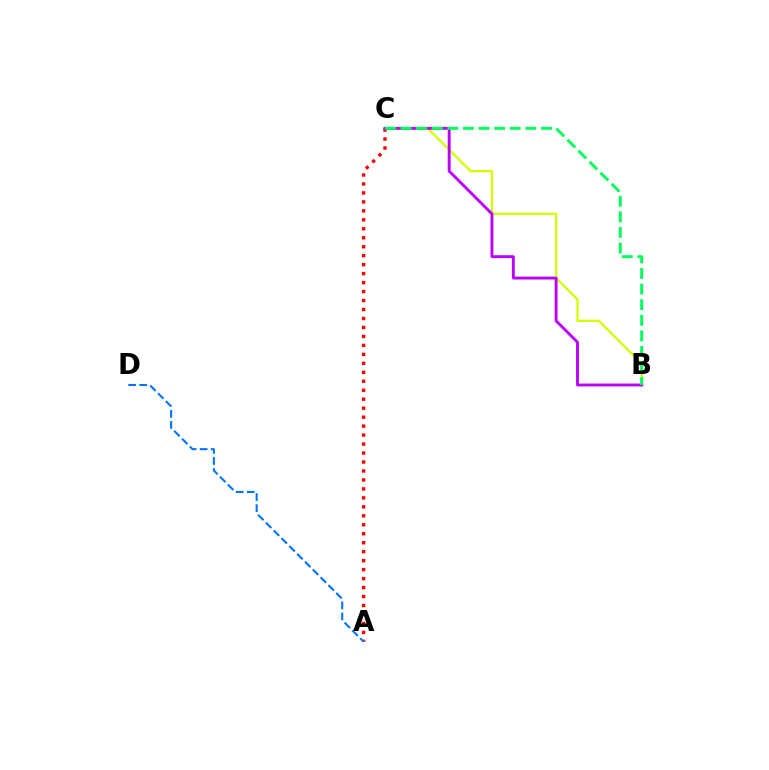{('B', 'C'): [{'color': '#d1ff00', 'line_style': 'solid', 'thickness': 1.63}, {'color': '#b900ff', 'line_style': 'solid', 'thickness': 2.08}, {'color': '#00ff5c', 'line_style': 'dashed', 'thickness': 2.12}], ('A', 'C'): [{'color': '#ff0000', 'line_style': 'dotted', 'thickness': 2.44}], ('A', 'D'): [{'color': '#0074ff', 'line_style': 'dashed', 'thickness': 1.5}]}